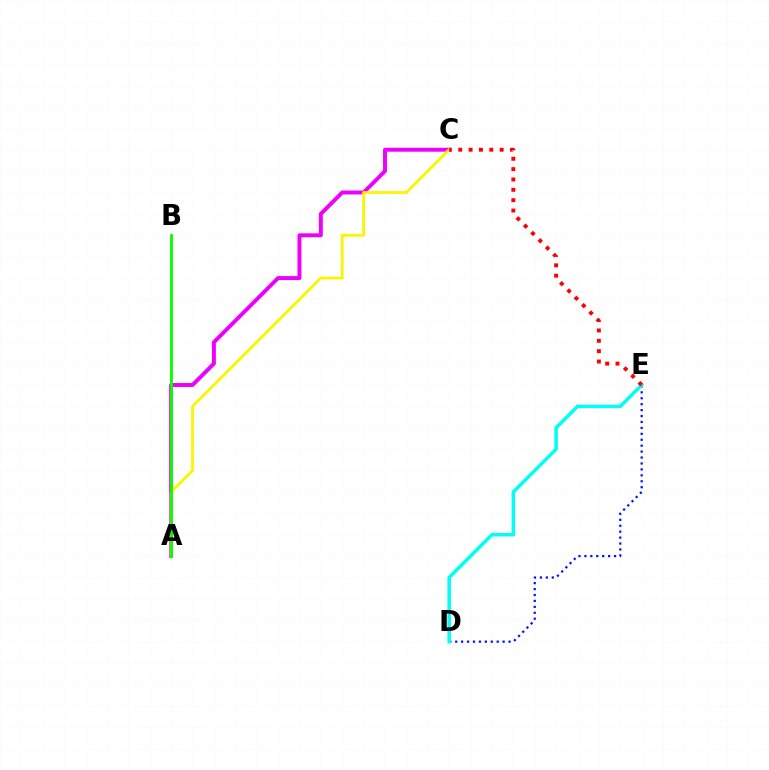{('A', 'C'): [{'color': '#ee00ff', 'line_style': 'solid', 'thickness': 2.85}, {'color': '#fcf500', 'line_style': 'solid', 'thickness': 2.03}], ('D', 'E'): [{'color': '#0010ff', 'line_style': 'dotted', 'thickness': 1.61}, {'color': '#00fff6', 'line_style': 'solid', 'thickness': 2.53}], ('A', 'B'): [{'color': '#08ff00', 'line_style': 'solid', 'thickness': 2.06}], ('C', 'E'): [{'color': '#ff0000', 'line_style': 'dotted', 'thickness': 2.81}]}